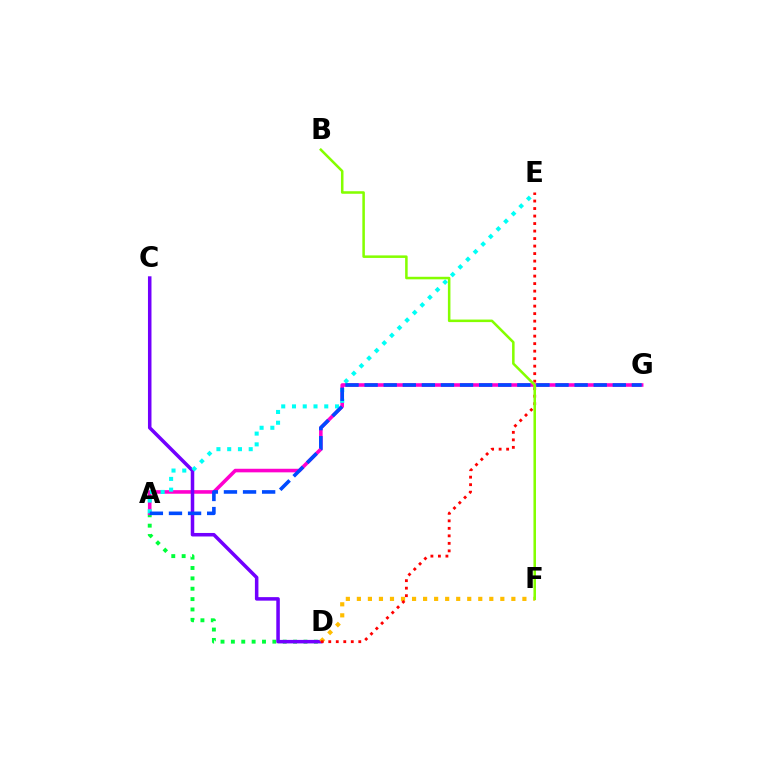{('A', 'D'): [{'color': '#00ff39', 'line_style': 'dotted', 'thickness': 2.82}], ('A', 'G'): [{'color': '#ff00cf', 'line_style': 'solid', 'thickness': 2.58}, {'color': '#004bff', 'line_style': 'dashed', 'thickness': 2.59}], ('C', 'D'): [{'color': '#7200ff', 'line_style': 'solid', 'thickness': 2.53}], ('D', 'F'): [{'color': '#ffbd00', 'line_style': 'dotted', 'thickness': 3.0}], ('D', 'E'): [{'color': '#ff0000', 'line_style': 'dotted', 'thickness': 2.04}], ('A', 'E'): [{'color': '#00fff6', 'line_style': 'dotted', 'thickness': 2.92}], ('B', 'F'): [{'color': '#84ff00', 'line_style': 'solid', 'thickness': 1.83}]}